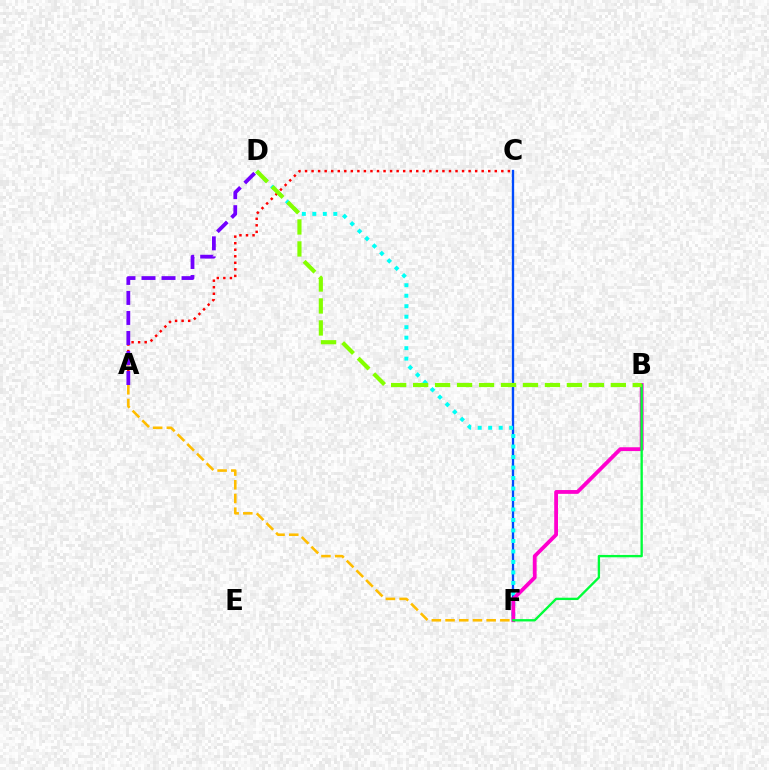{('C', 'F'): [{'color': '#004bff', 'line_style': 'solid', 'thickness': 1.67}], ('A', 'C'): [{'color': '#ff0000', 'line_style': 'dotted', 'thickness': 1.78}], ('D', 'F'): [{'color': '#00fff6', 'line_style': 'dotted', 'thickness': 2.85}], ('B', 'F'): [{'color': '#ff00cf', 'line_style': 'solid', 'thickness': 2.74}, {'color': '#00ff39', 'line_style': 'solid', 'thickness': 1.69}], ('A', 'F'): [{'color': '#ffbd00', 'line_style': 'dashed', 'thickness': 1.86}], ('A', 'D'): [{'color': '#7200ff', 'line_style': 'dashed', 'thickness': 2.72}], ('B', 'D'): [{'color': '#84ff00', 'line_style': 'dashed', 'thickness': 2.98}]}